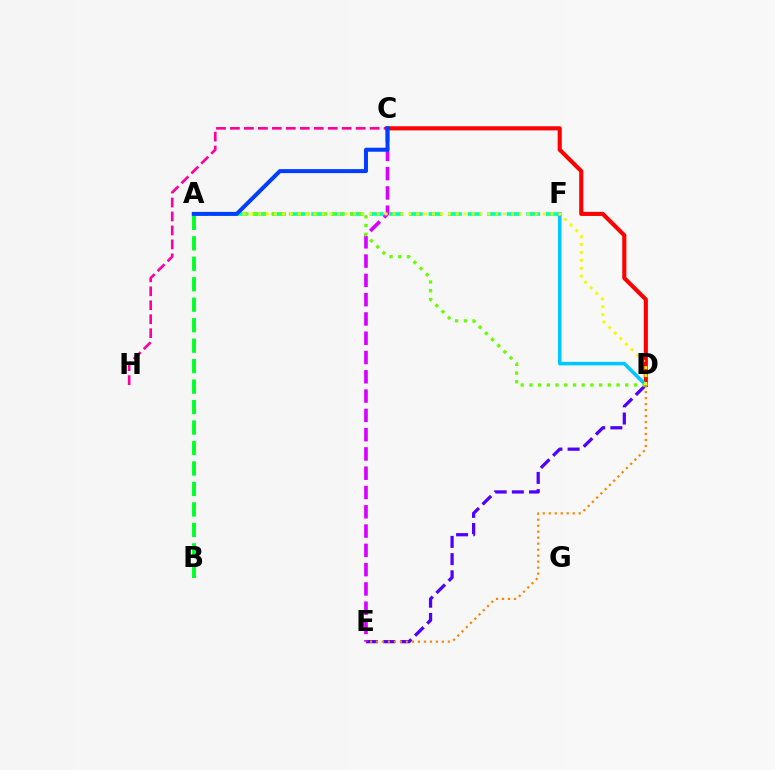{('A', 'B'): [{'color': '#00ff27', 'line_style': 'dashed', 'thickness': 2.78}], ('C', 'H'): [{'color': '#ff00a0', 'line_style': 'dashed', 'thickness': 1.9}], ('D', 'E'): [{'color': '#4f00ff', 'line_style': 'dashed', 'thickness': 2.34}, {'color': '#ff8800', 'line_style': 'dotted', 'thickness': 1.63}], ('C', 'D'): [{'color': '#ff0000', 'line_style': 'solid', 'thickness': 2.97}], ('A', 'F'): [{'color': '#00ffaf', 'line_style': 'dashed', 'thickness': 2.66}], ('C', 'E'): [{'color': '#d600ff', 'line_style': 'dashed', 'thickness': 2.62}], ('D', 'F'): [{'color': '#00c7ff', 'line_style': 'solid', 'thickness': 2.55}], ('A', 'D'): [{'color': '#66ff00', 'line_style': 'dotted', 'thickness': 2.37}, {'color': '#eeff00', 'line_style': 'dotted', 'thickness': 2.15}], ('A', 'C'): [{'color': '#003fff', 'line_style': 'solid', 'thickness': 2.88}]}